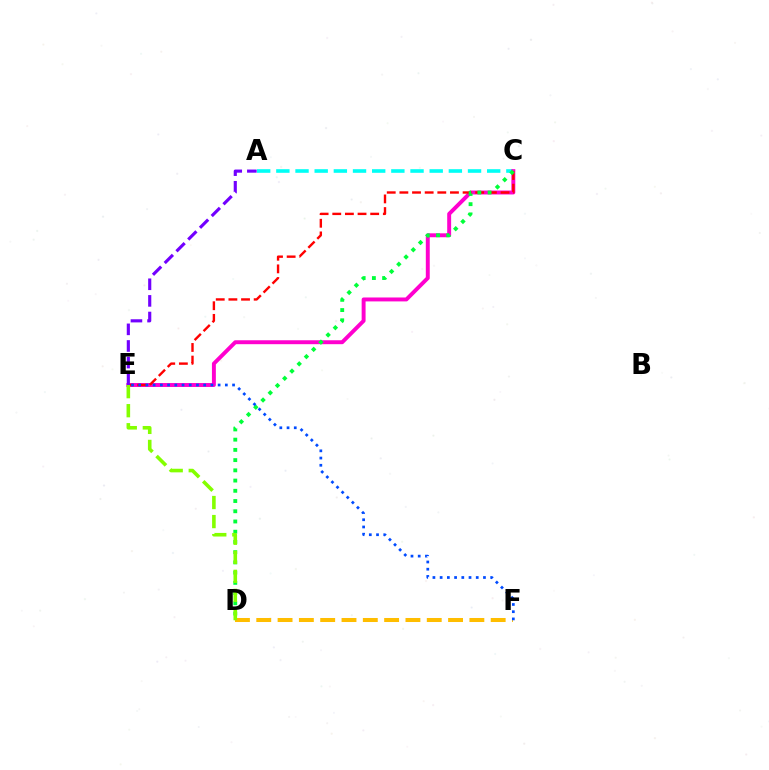{('A', 'C'): [{'color': '#00fff6', 'line_style': 'dashed', 'thickness': 2.6}], ('C', 'E'): [{'color': '#ff00cf', 'line_style': 'solid', 'thickness': 2.83}, {'color': '#ff0000', 'line_style': 'dashed', 'thickness': 1.72}], ('D', 'F'): [{'color': '#ffbd00', 'line_style': 'dashed', 'thickness': 2.9}], ('C', 'D'): [{'color': '#00ff39', 'line_style': 'dotted', 'thickness': 2.78}], ('D', 'E'): [{'color': '#84ff00', 'line_style': 'dashed', 'thickness': 2.59}], ('E', 'F'): [{'color': '#004bff', 'line_style': 'dotted', 'thickness': 1.96}], ('A', 'E'): [{'color': '#7200ff', 'line_style': 'dashed', 'thickness': 2.26}]}